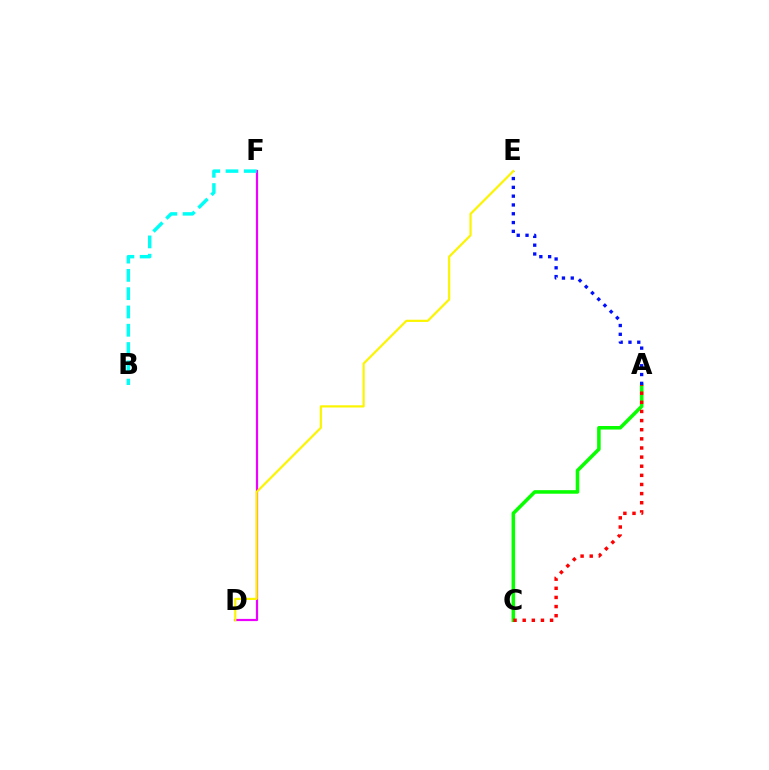{('D', 'F'): [{'color': '#ee00ff', 'line_style': 'solid', 'thickness': 1.58}], ('A', 'C'): [{'color': '#08ff00', 'line_style': 'solid', 'thickness': 2.56}, {'color': '#ff0000', 'line_style': 'dotted', 'thickness': 2.48}], ('A', 'E'): [{'color': '#0010ff', 'line_style': 'dotted', 'thickness': 2.39}], ('B', 'F'): [{'color': '#00fff6', 'line_style': 'dashed', 'thickness': 2.48}], ('D', 'E'): [{'color': '#fcf500', 'line_style': 'solid', 'thickness': 1.58}]}